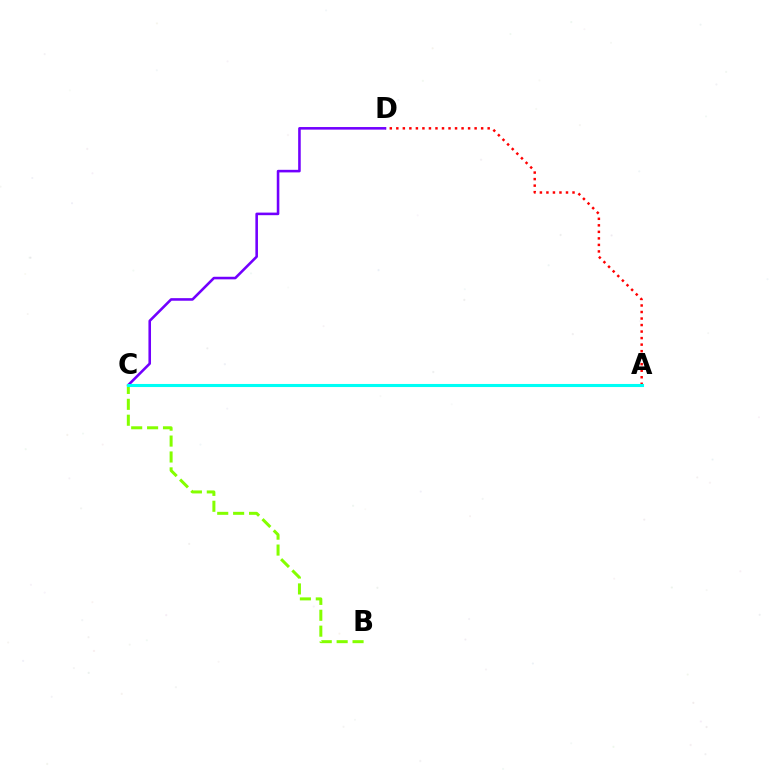{('A', 'D'): [{'color': '#ff0000', 'line_style': 'dotted', 'thickness': 1.77}], ('B', 'C'): [{'color': '#84ff00', 'line_style': 'dashed', 'thickness': 2.16}], ('C', 'D'): [{'color': '#7200ff', 'line_style': 'solid', 'thickness': 1.86}], ('A', 'C'): [{'color': '#00fff6', 'line_style': 'solid', 'thickness': 2.22}]}